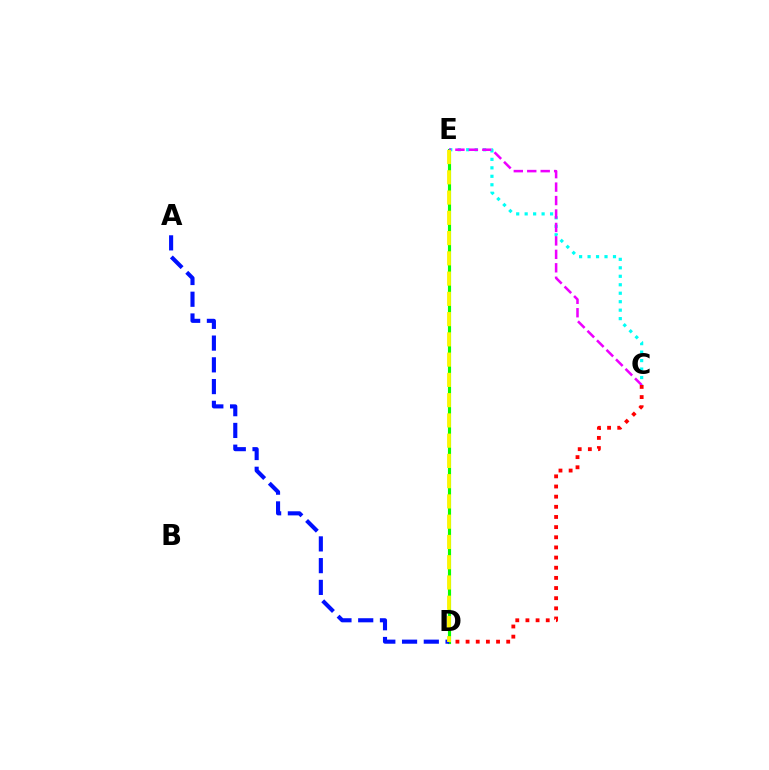{('D', 'E'): [{'color': '#08ff00', 'line_style': 'solid', 'thickness': 2.26}, {'color': '#fcf500', 'line_style': 'dashed', 'thickness': 2.75}], ('A', 'D'): [{'color': '#0010ff', 'line_style': 'dashed', 'thickness': 2.95}], ('C', 'E'): [{'color': '#00fff6', 'line_style': 'dotted', 'thickness': 2.3}, {'color': '#ee00ff', 'line_style': 'dashed', 'thickness': 1.83}], ('C', 'D'): [{'color': '#ff0000', 'line_style': 'dotted', 'thickness': 2.76}]}